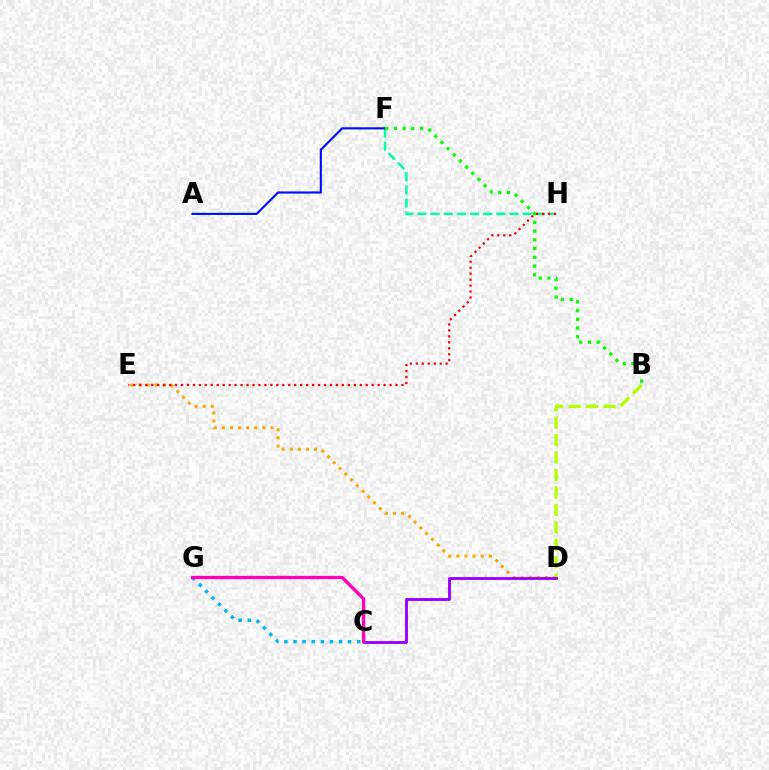{('D', 'E'): [{'color': '#ffa500', 'line_style': 'dotted', 'thickness': 2.21}], ('F', 'H'): [{'color': '#00ff9d', 'line_style': 'dashed', 'thickness': 1.79}], ('B', 'D'): [{'color': '#b3ff00', 'line_style': 'dashed', 'thickness': 2.37}], ('A', 'F'): [{'color': '#0010ff', 'line_style': 'solid', 'thickness': 1.55}], ('B', 'F'): [{'color': '#08ff00', 'line_style': 'dotted', 'thickness': 2.37}], ('C', 'D'): [{'color': '#9b00ff', 'line_style': 'solid', 'thickness': 2.07}], ('E', 'H'): [{'color': '#ff0000', 'line_style': 'dotted', 'thickness': 1.62}], ('C', 'G'): [{'color': '#00b5ff', 'line_style': 'dotted', 'thickness': 2.47}, {'color': '#ff00bd', 'line_style': 'solid', 'thickness': 2.39}]}